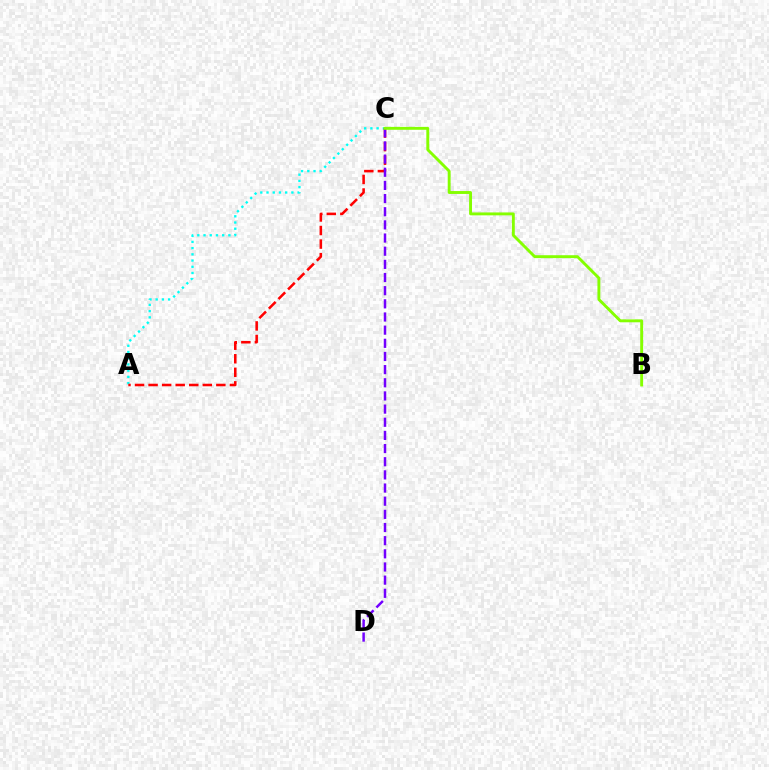{('A', 'C'): [{'color': '#00fff6', 'line_style': 'dotted', 'thickness': 1.69}, {'color': '#ff0000', 'line_style': 'dashed', 'thickness': 1.84}], ('C', 'D'): [{'color': '#7200ff', 'line_style': 'dashed', 'thickness': 1.79}], ('B', 'C'): [{'color': '#84ff00', 'line_style': 'solid', 'thickness': 2.09}]}